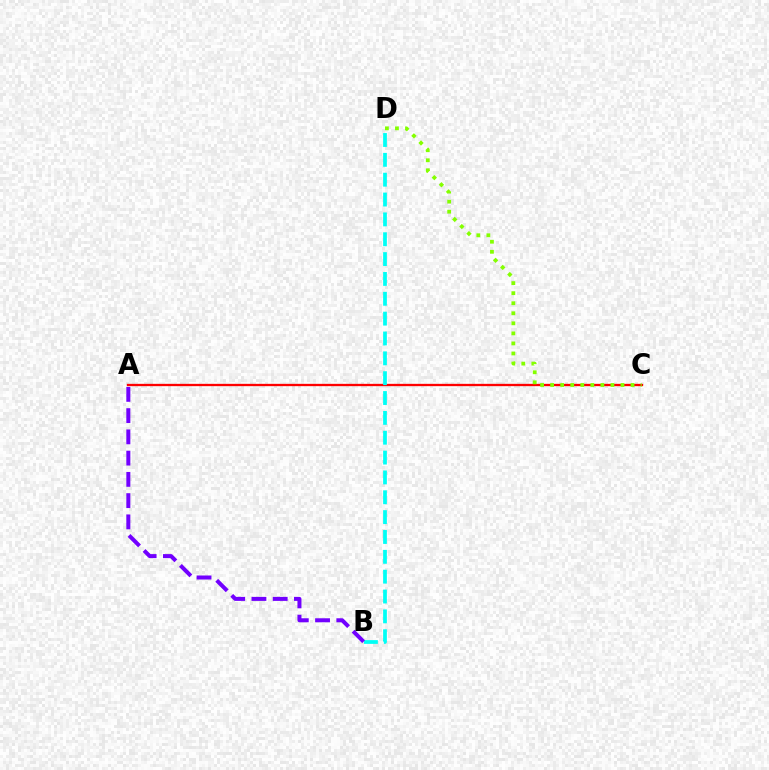{('A', 'C'): [{'color': '#ff0000', 'line_style': 'solid', 'thickness': 1.66}], ('C', 'D'): [{'color': '#84ff00', 'line_style': 'dotted', 'thickness': 2.73}], ('B', 'D'): [{'color': '#00fff6', 'line_style': 'dashed', 'thickness': 2.7}], ('A', 'B'): [{'color': '#7200ff', 'line_style': 'dashed', 'thickness': 2.89}]}